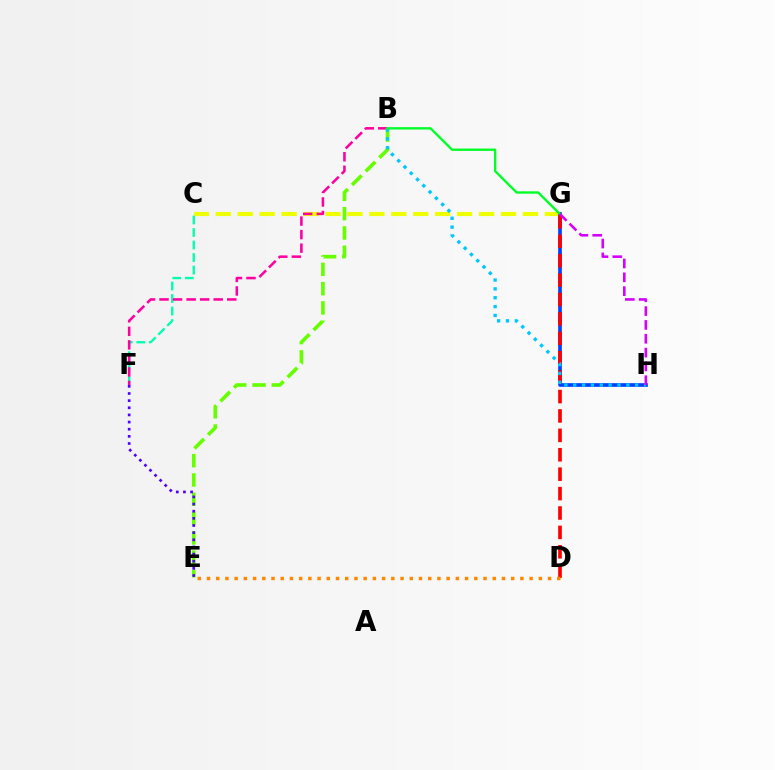{('C', 'G'): [{'color': '#eeff00', 'line_style': 'dashed', 'thickness': 2.98}], ('C', 'F'): [{'color': '#00ffaf', 'line_style': 'dashed', 'thickness': 1.7}], ('B', 'F'): [{'color': '#ff00a0', 'line_style': 'dashed', 'thickness': 1.84}], ('G', 'H'): [{'color': '#003fff', 'line_style': 'solid', 'thickness': 2.63}, {'color': '#d600ff', 'line_style': 'dashed', 'thickness': 1.88}], ('B', 'E'): [{'color': '#66ff00', 'line_style': 'dashed', 'thickness': 2.62}], ('D', 'G'): [{'color': '#ff0000', 'line_style': 'dashed', 'thickness': 2.64}], ('B', 'H'): [{'color': '#00c7ff', 'line_style': 'dotted', 'thickness': 2.41}], ('D', 'E'): [{'color': '#ff8800', 'line_style': 'dotted', 'thickness': 2.5}], ('E', 'F'): [{'color': '#4f00ff', 'line_style': 'dotted', 'thickness': 1.94}], ('B', 'G'): [{'color': '#00ff27', 'line_style': 'solid', 'thickness': 1.71}]}